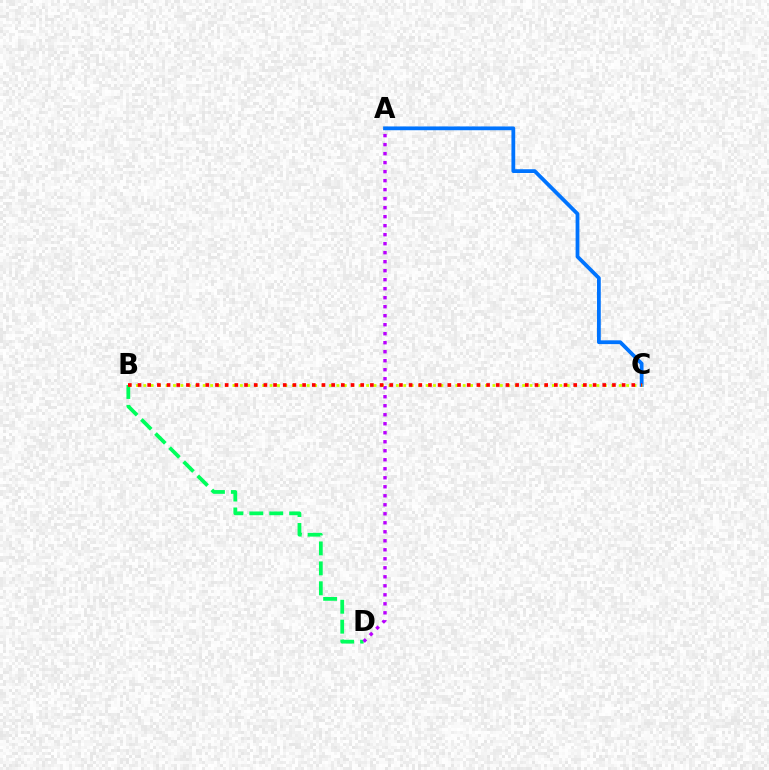{('B', 'D'): [{'color': '#00ff5c', 'line_style': 'dashed', 'thickness': 2.71}], ('A', 'D'): [{'color': '#b900ff', 'line_style': 'dotted', 'thickness': 2.45}], ('A', 'C'): [{'color': '#0074ff', 'line_style': 'solid', 'thickness': 2.72}], ('B', 'C'): [{'color': '#d1ff00', 'line_style': 'dotted', 'thickness': 2.02}, {'color': '#ff0000', 'line_style': 'dotted', 'thickness': 2.63}]}